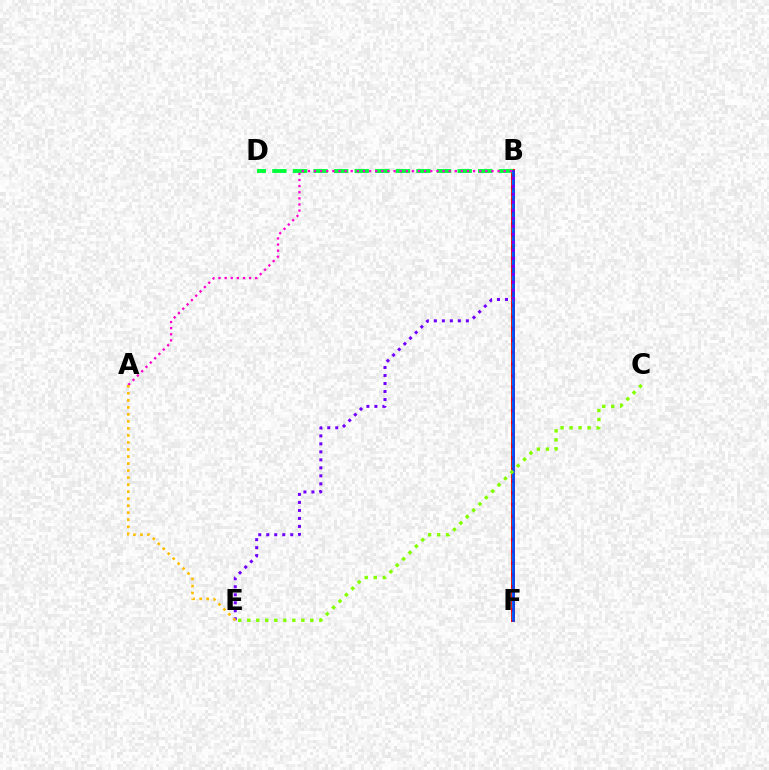{('B', 'F'): [{'color': '#ff0000', 'line_style': 'solid', 'thickness': 2.85}, {'color': '#00fff6', 'line_style': 'dashed', 'thickness': 1.59}, {'color': '#004bff', 'line_style': 'solid', 'thickness': 1.91}], ('B', 'D'): [{'color': '#00ff39', 'line_style': 'dashed', 'thickness': 2.8}], ('A', 'B'): [{'color': '#ff00cf', 'line_style': 'dotted', 'thickness': 1.66}], ('B', 'E'): [{'color': '#7200ff', 'line_style': 'dotted', 'thickness': 2.17}], ('C', 'E'): [{'color': '#84ff00', 'line_style': 'dotted', 'thickness': 2.45}], ('A', 'E'): [{'color': '#ffbd00', 'line_style': 'dotted', 'thickness': 1.91}]}